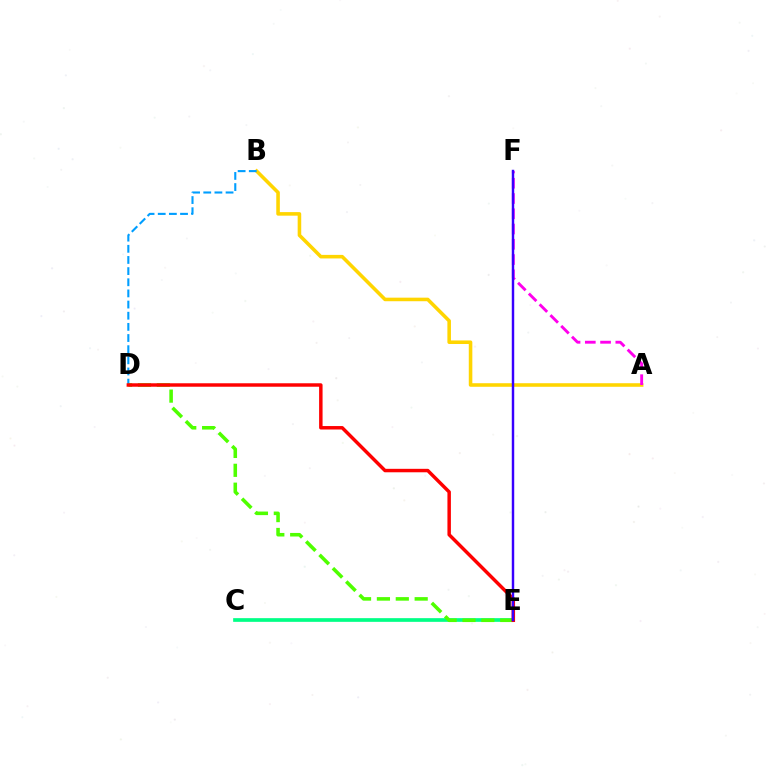{('A', 'B'): [{'color': '#ffd500', 'line_style': 'solid', 'thickness': 2.57}], ('B', 'D'): [{'color': '#009eff', 'line_style': 'dashed', 'thickness': 1.52}], ('C', 'E'): [{'color': '#00ff86', 'line_style': 'solid', 'thickness': 2.65}], ('D', 'E'): [{'color': '#4fff00', 'line_style': 'dashed', 'thickness': 2.57}, {'color': '#ff0000', 'line_style': 'solid', 'thickness': 2.49}], ('A', 'F'): [{'color': '#ff00ed', 'line_style': 'dashed', 'thickness': 2.07}], ('E', 'F'): [{'color': '#3700ff', 'line_style': 'solid', 'thickness': 1.76}]}